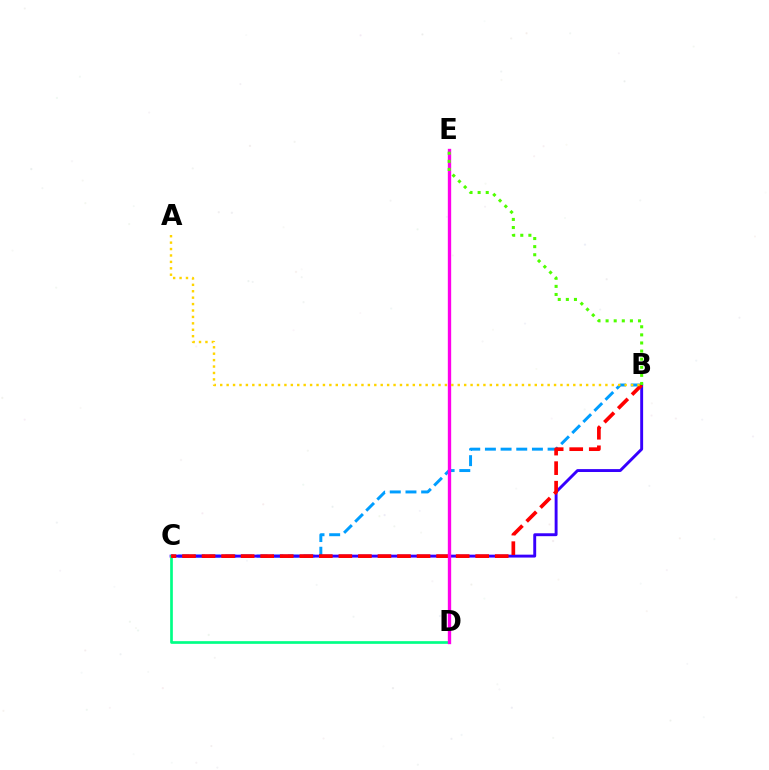{('B', 'C'): [{'color': '#009eff', 'line_style': 'dashed', 'thickness': 2.13}, {'color': '#3700ff', 'line_style': 'solid', 'thickness': 2.09}, {'color': '#ff0000', 'line_style': 'dashed', 'thickness': 2.66}], ('C', 'D'): [{'color': '#00ff86', 'line_style': 'solid', 'thickness': 1.94}], ('D', 'E'): [{'color': '#ff00ed', 'line_style': 'solid', 'thickness': 2.41}], ('A', 'B'): [{'color': '#ffd500', 'line_style': 'dotted', 'thickness': 1.74}], ('B', 'E'): [{'color': '#4fff00', 'line_style': 'dotted', 'thickness': 2.2}]}